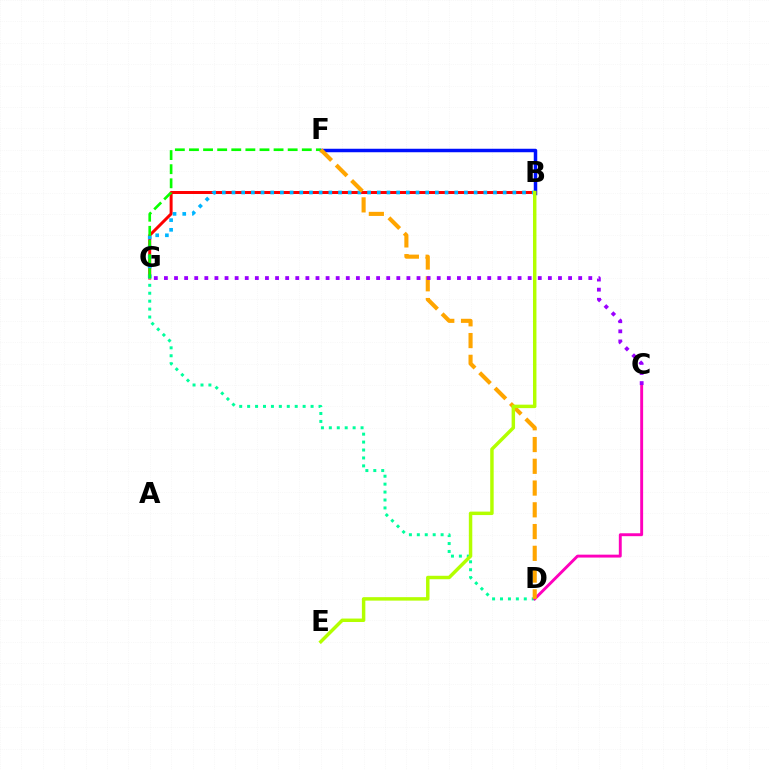{('B', 'F'): [{'color': '#0010ff', 'line_style': 'solid', 'thickness': 2.51}], ('B', 'G'): [{'color': '#ff0000', 'line_style': 'solid', 'thickness': 2.14}, {'color': '#00b5ff', 'line_style': 'dotted', 'thickness': 2.63}], ('D', 'G'): [{'color': '#00ff9d', 'line_style': 'dotted', 'thickness': 2.15}], ('C', 'D'): [{'color': '#ff00bd', 'line_style': 'solid', 'thickness': 2.09}], ('F', 'G'): [{'color': '#08ff00', 'line_style': 'dashed', 'thickness': 1.92}], ('D', 'F'): [{'color': '#ffa500', 'line_style': 'dashed', 'thickness': 2.96}], ('B', 'E'): [{'color': '#b3ff00', 'line_style': 'solid', 'thickness': 2.49}], ('C', 'G'): [{'color': '#9b00ff', 'line_style': 'dotted', 'thickness': 2.75}]}